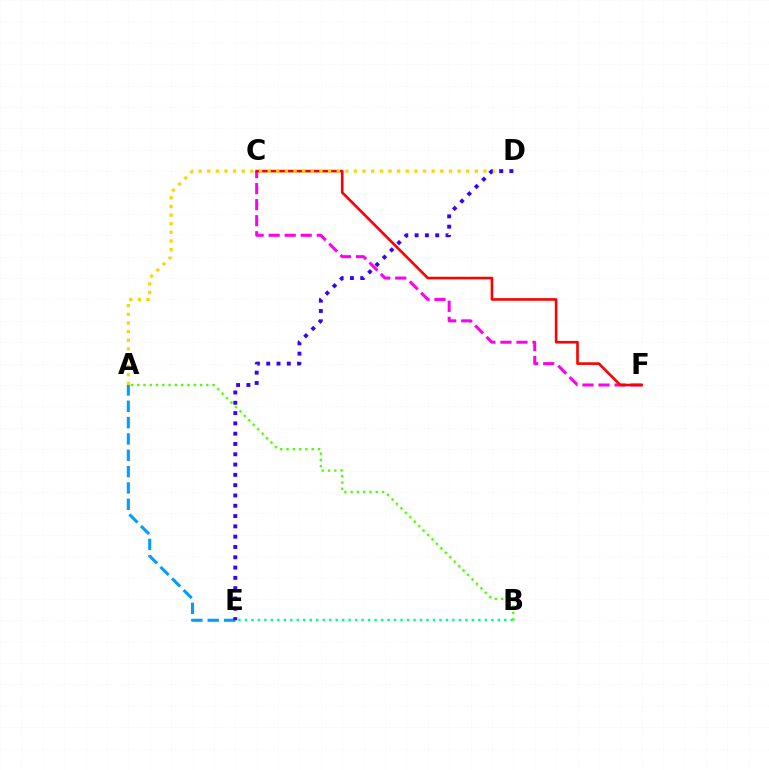{('C', 'F'): [{'color': '#ff00ed', 'line_style': 'dashed', 'thickness': 2.18}, {'color': '#ff0000', 'line_style': 'solid', 'thickness': 1.89}], ('A', 'E'): [{'color': '#009eff', 'line_style': 'dashed', 'thickness': 2.22}], ('A', 'D'): [{'color': '#ffd500', 'line_style': 'dotted', 'thickness': 2.35}], ('D', 'E'): [{'color': '#3700ff', 'line_style': 'dotted', 'thickness': 2.8}], ('B', 'E'): [{'color': '#00ff86', 'line_style': 'dotted', 'thickness': 1.76}], ('A', 'B'): [{'color': '#4fff00', 'line_style': 'dotted', 'thickness': 1.71}]}